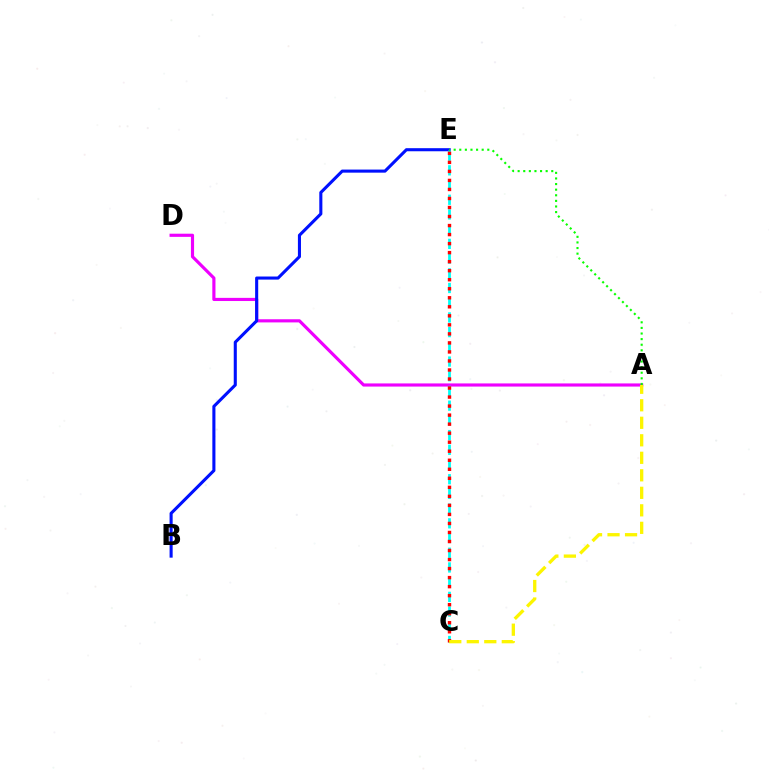{('A', 'D'): [{'color': '#ee00ff', 'line_style': 'solid', 'thickness': 2.27}], ('B', 'E'): [{'color': '#0010ff', 'line_style': 'solid', 'thickness': 2.22}], ('C', 'E'): [{'color': '#00fff6', 'line_style': 'dashed', 'thickness': 2.0}, {'color': '#ff0000', 'line_style': 'dotted', 'thickness': 2.45}], ('A', 'E'): [{'color': '#08ff00', 'line_style': 'dotted', 'thickness': 1.52}], ('A', 'C'): [{'color': '#fcf500', 'line_style': 'dashed', 'thickness': 2.38}]}